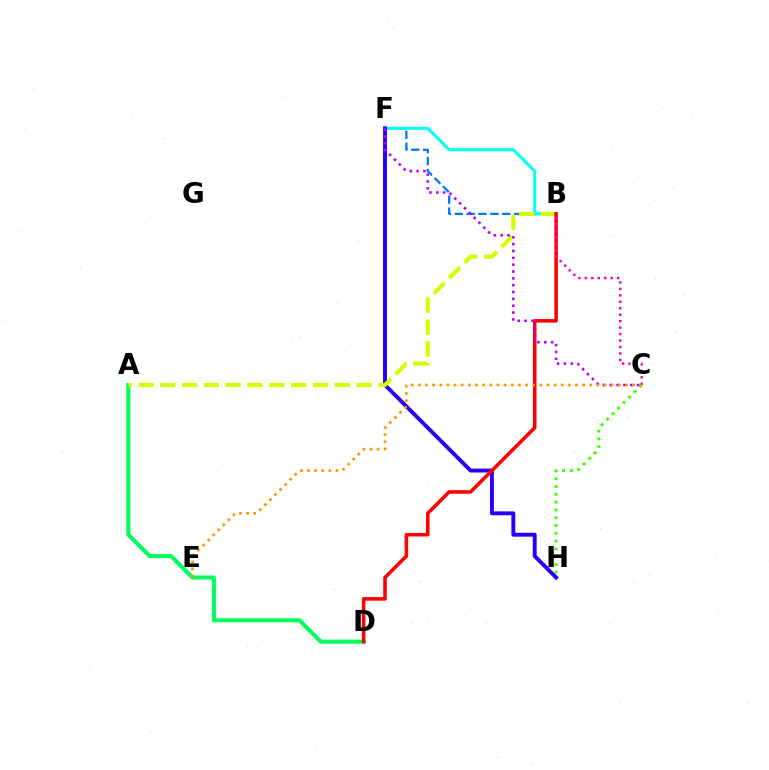{('B', 'F'): [{'color': '#0074ff', 'line_style': 'dashed', 'thickness': 1.61}, {'color': '#00fff6', 'line_style': 'solid', 'thickness': 2.18}], ('A', 'D'): [{'color': '#00ff5c', 'line_style': 'solid', 'thickness': 2.95}], ('F', 'H'): [{'color': '#2500ff', 'line_style': 'solid', 'thickness': 2.8}], ('A', 'B'): [{'color': '#d1ff00', 'line_style': 'dashed', 'thickness': 2.96}], ('C', 'H'): [{'color': '#3dff00', 'line_style': 'dotted', 'thickness': 2.12}], ('B', 'D'): [{'color': '#ff0000', 'line_style': 'solid', 'thickness': 2.56}], ('B', 'C'): [{'color': '#ff00ac', 'line_style': 'dotted', 'thickness': 1.76}], ('C', 'F'): [{'color': '#b900ff', 'line_style': 'dotted', 'thickness': 1.86}], ('C', 'E'): [{'color': '#ff9400', 'line_style': 'dotted', 'thickness': 1.94}]}